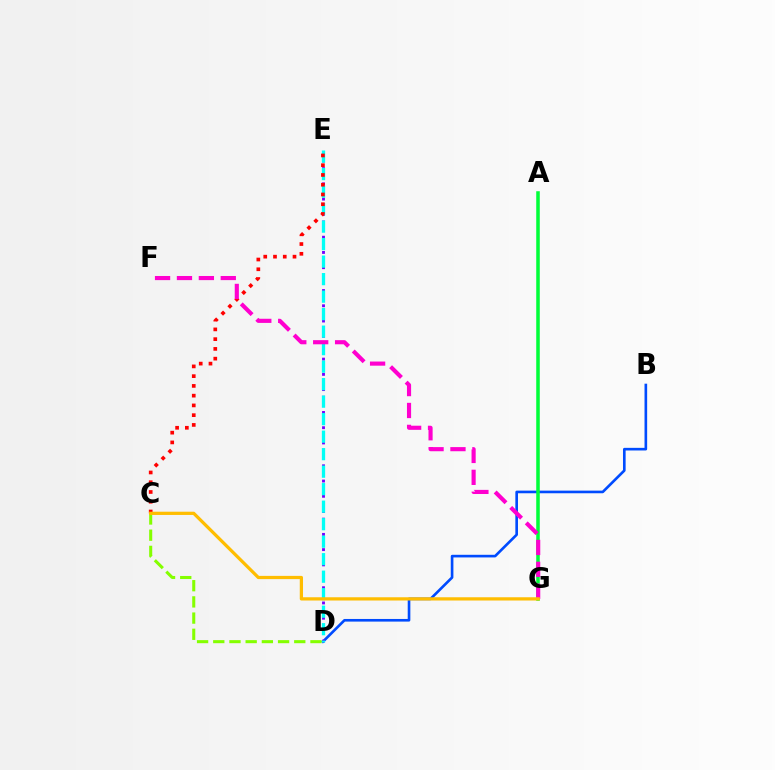{('B', 'D'): [{'color': '#004bff', 'line_style': 'solid', 'thickness': 1.9}], ('D', 'E'): [{'color': '#7200ff', 'line_style': 'dotted', 'thickness': 2.07}, {'color': '#00fff6', 'line_style': 'dashed', 'thickness': 2.38}], ('C', 'E'): [{'color': '#ff0000', 'line_style': 'dotted', 'thickness': 2.65}], ('A', 'G'): [{'color': '#00ff39', 'line_style': 'solid', 'thickness': 2.54}], ('F', 'G'): [{'color': '#ff00cf', 'line_style': 'dashed', 'thickness': 2.98}], ('C', 'D'): [{'color': '#84ff00', 'line_style': 'dashed', 'thickness': 2.2}], ('C', 'G'): [{'color': '#ffbd00', 'line_style': 'solid', 'thickness': 2.34}]}